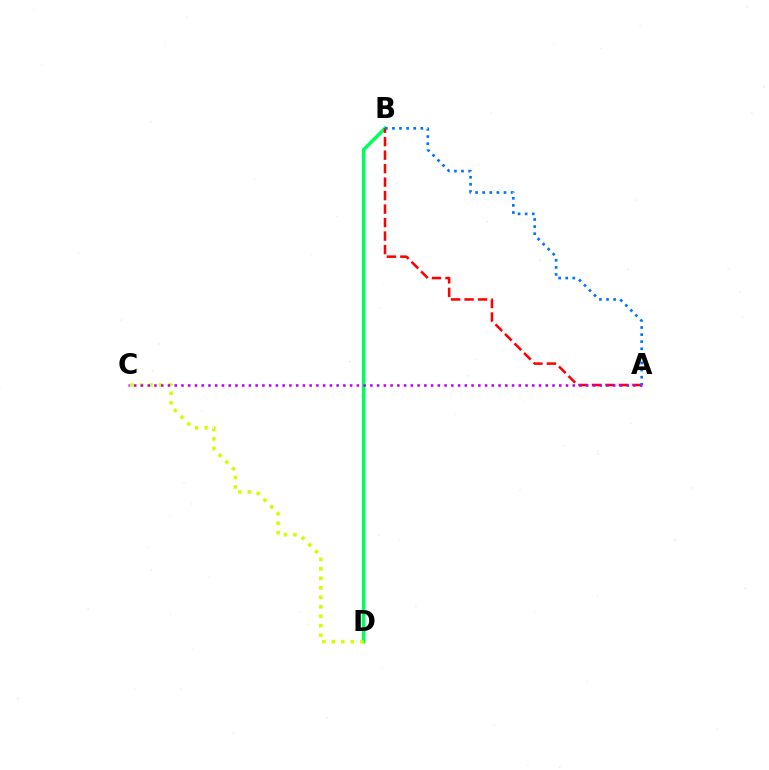{('B', 'D'): [{'color': '#00ff5c', 'line_style': 'solid', 'thickness': 2.51}], ('A', 'B'): [{'color': '#ff0000', 'line_style': 'dashed', 'thickness': 1.83}, {'color': '#0074ff', 'line_style': 'dotted', 'thickness': 1.93}], ('C', 'D'): [{'color': '#d1ff00', 'line_style': 'dotted', 'thickness': 2.58}], ('A', 'C'): [{'color': '#b900ff', 'line_style': 'dotted', 'thickness': 1.83}]}